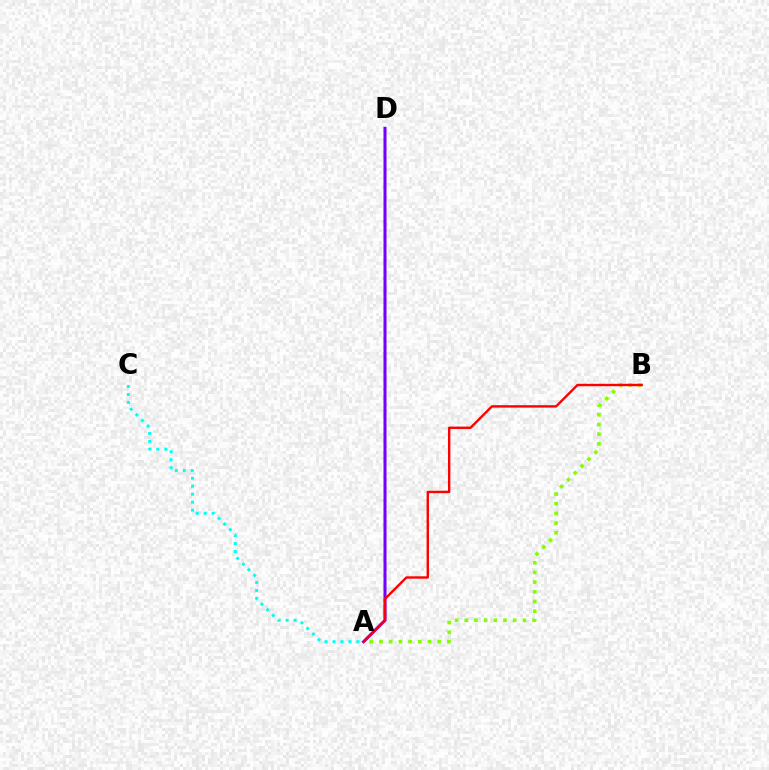{('A', 'B'): [{'color': '#84ff00', 'line_style': 'dotted', 'thickness': 2.63}, {'color': '#ff0000', 'line_style': 'solid', 'thickness': 1.72}], ('A', 'D'): [{'color': '#7200ff', 'line_style': 'solid', 'thickness': 2.19}], ('A', 'C'): [{'color': '#00fff6', 'line_style': 'dotted', 'thickness': 2.16}]}